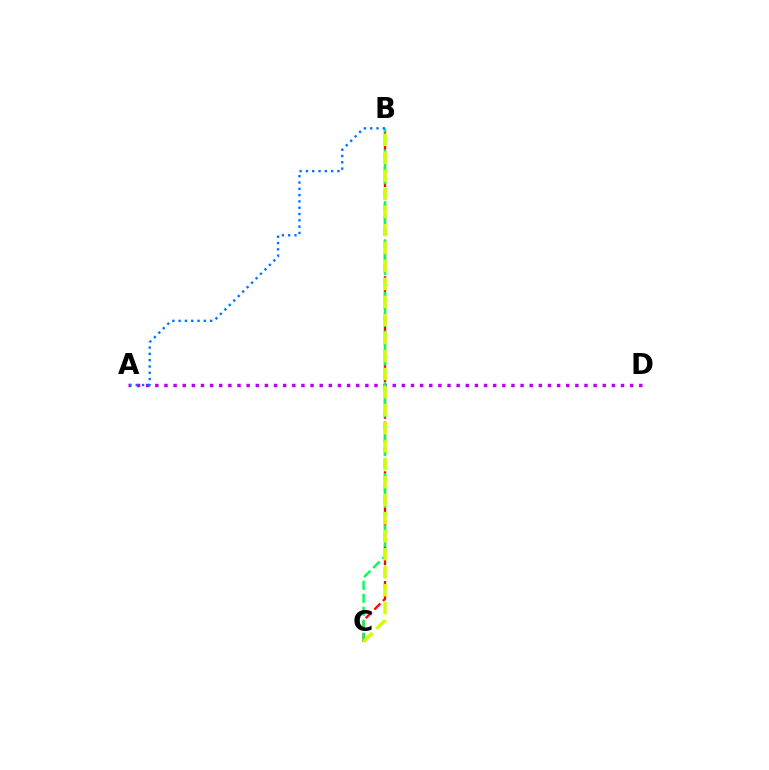{('B', 'C'): [{'color': '#ff0000', 'line_style': 'dashed', 'thickness': 1.66}, {'color': '#00ff5c', 'line_style': 'dashed', 'thickness': 1.76}, {'color': '#d1ff00', 'line_style': 'dashed', 'thickness': 2.45}], ('A', 'D'): [{'color': '#b900ff', 'line_style': 'dotted', 'thickness': 2.48}], ('A', 'B'): [{'color': '#0074ff', 'line_style': 'dotted', 'thickness': 1.71}]}